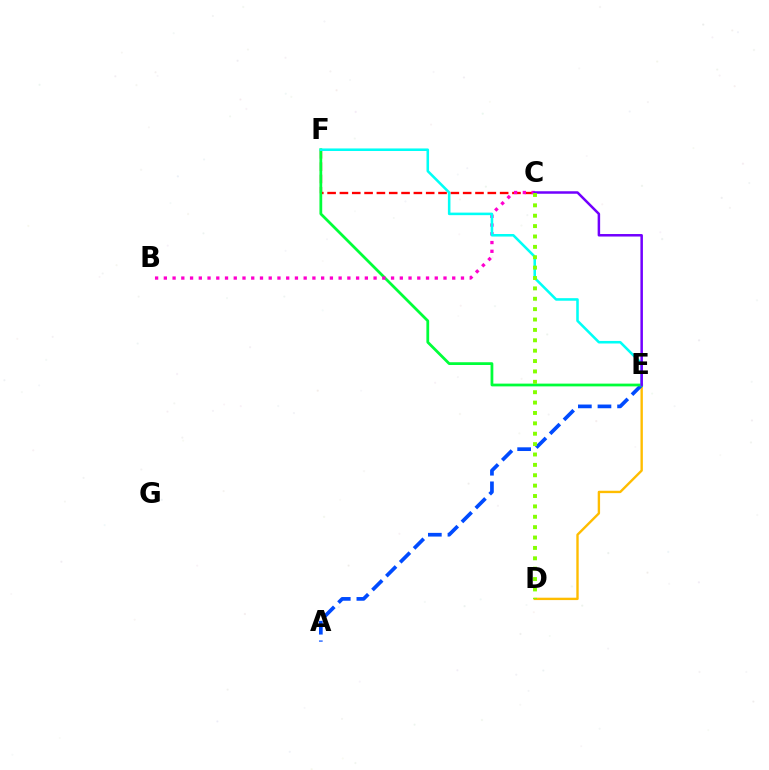{('D', 'E'): [{'color': '#ffbd00', 'line_style': 'solid', 'thickness': 1.72}], ('A', 'E'): [{'color': '#004bff', 'line_style': 'dashed', 'thickness': 2.66}], ('C', 'F'): [{'color': '#ff0000', 'line_style': 'dashed', 'thickness': 1.67}], ('E', 'F'): [{'color': '#00ff39', 'line_style': 'solid', 'thickness': 1.99}, {'color': '#00fff6', 'line_style': 'solid', 'thickness': 1.84}], ('B', 'C'): [{'color': '#ff00cf', 'line_style': 'dotted', 'thickness': 2.37}], ('C', 'E'): [{'color': '#7200ff', 'line_style': 'solid', 'thickness': 1.8}], ('C', 'D'): [{'color': '#84ff00', 'line_style': 'dotted', 'thickness': 2.82}]}